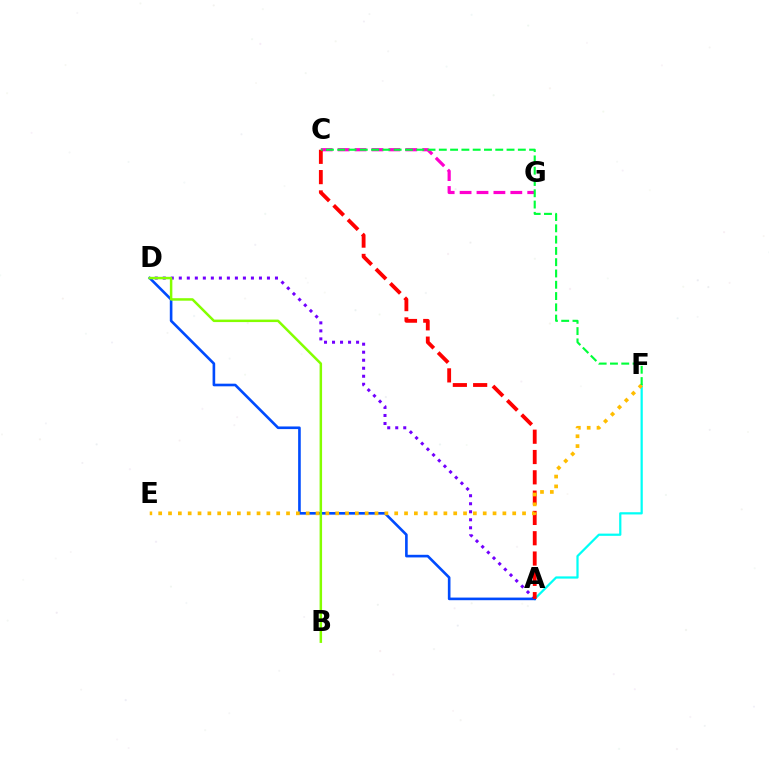{('A', 'F'): [{'color': '#00fff6', 'line_style': 'solid', 'thickness': 1.61}], ('A', 'D'): [{'color': '#7200ff', 'line_style': 'dotted', 'thickness': 2.18}, {'color': '#004bff', 'line_style': 'solid', 'thickness': 1.89}], ('B', 'D'): [{'color': '#84ff00', 'line_style': 'solid', 'thickness': 1.79}], ('C', 'G'): [{'color': '#ff00cf', 'line_style': 'dashed', 'thickness': 2.3}], ('A', 'C'): [{'color': '#ff0000', 'line_style': 'dashed', 'thickness': 2.76}], ('E', 'F'): [{'color': '#ffbd00', 'line_style': 'dotted', 'thickness': 2.67}], ('C', 'F'): [{'color': '#00ff39', 'line_style': 'dashed', 'thickness': 1.53}]}